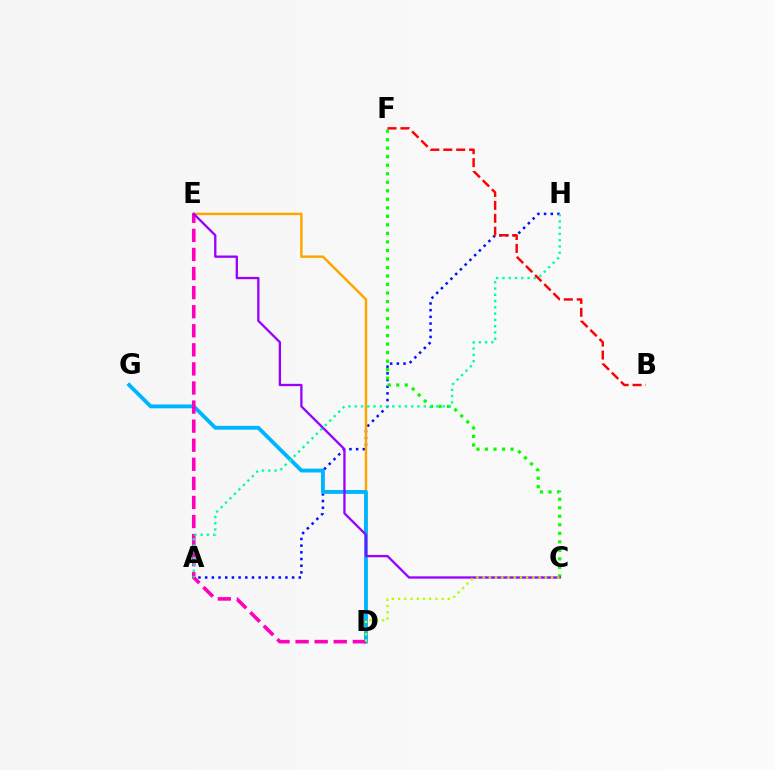{('A', 'H'): [{'color': '#0010ff', 'line_style': 'dotted', 'thickness': 1.82}, {'color': '#00ff9d', 'line_style': 'dotted', 'thickness': 1.7}], ('D', 'E'): [{'color': '#ffa500', 'line_style': 'solid', 'thickness': 1.76}, {'color': '#ff00bd', 'line_style': 'dashed', 'thickness': 2.59}], ('C', 'F'): [{'color': '#08ff00', 'line_style': 'dotted', 'thickness': 2.31}], ('D', 'G'): [{'color': '#00b5ff', 'line_style': 'solid', 'thickness': 2.77}], ('C', 'E'): [{'color': '#9b00ff', 'line_style': 'solid', 'thickness': 1.67}], ('B', 'F'): [{'color': '#ff0000', 'line_style': 'dashed', 'thickness': 1.75}], ('C', 'D'): [{'color': '#b3ff00', 'line_style': 'dotted', 'thickness': 1.69}]}